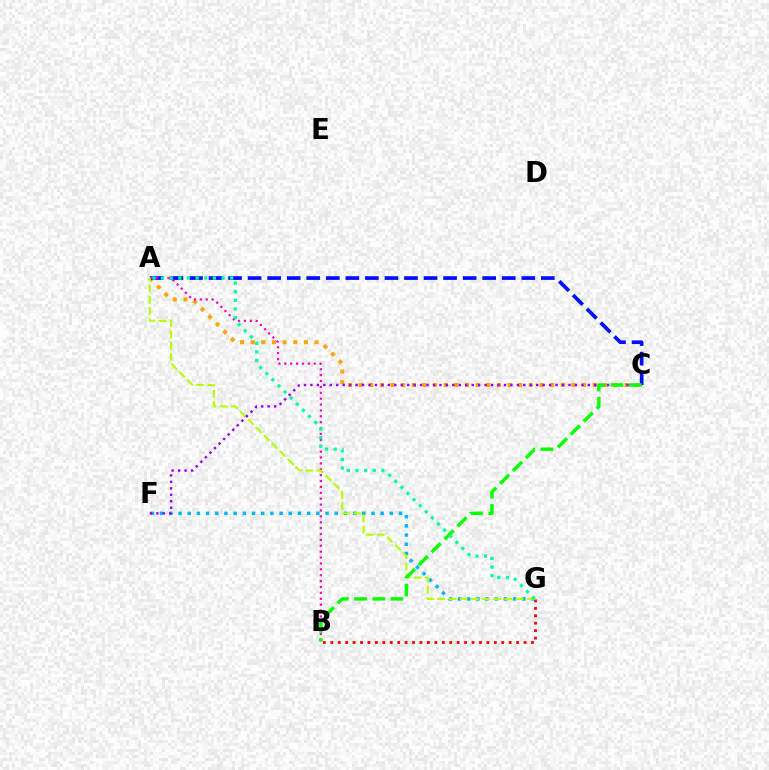{('A', 'C'): [{'color': '#ffa500', 'line_style': 'dotted', 'thickness': 2.89}, {'color': '#0010ff', 'line_style': 'dashed', 'thickness': 2.66}], ('B', 'G'): [{'color': '#ff0000', 'line_style': 'dotted', 'thickness': 2.02}], ('A', 'B'): [{'color': '#ff00bd', 'line_style': 'dotted', 'thickness': 1.6}], ('F', 'G'): [{'color': '#00b5ff', 'line_style': 'dotted', 'thickness': 2.5}], ('A', 'G'): [{'color': '#b3ff00', 'line_style': 'dashed', 'thickness': 1.52}, {'color': '#00ff9d', 'line_style': 'dotted', 'thickness': 2.35}], ('C', 'F'): [{'color': '#9b00ff', 'line_style': 'dotted', 'thickness': 1.75}], ('B', 'C'): [{'color': '#08ff00', 'line_style': 'dashed', 'thickness': 2.48}]}